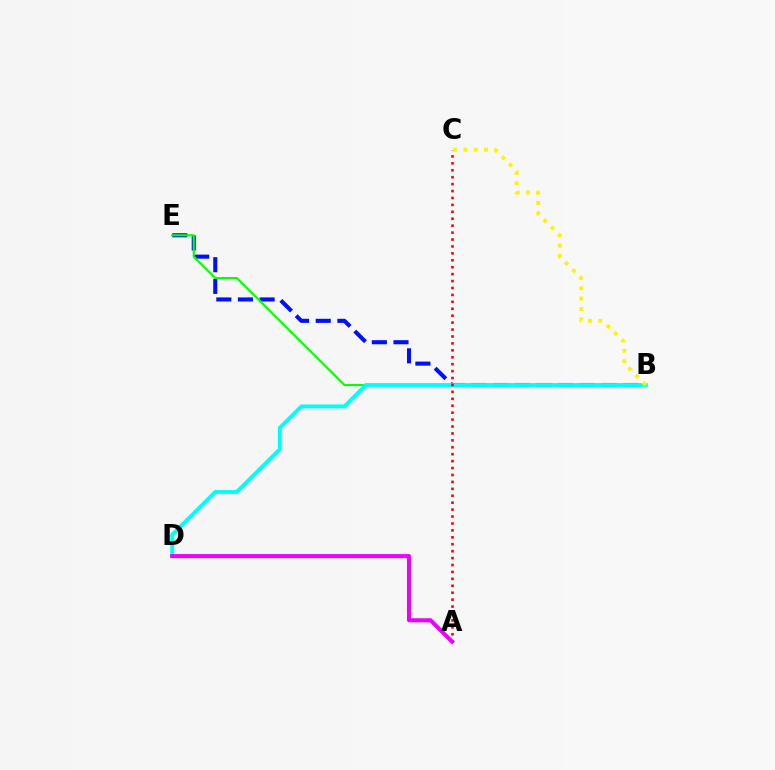{('B', 'E'): [{'color': '#0010ff', 'line_style': 'dashed', 'thickness': 2.94}, {'color': '#08ff00', 'line_style': 'solid', 'thickness': 1.55}], ('B', 'D'): [{'color': '#00fff6', 'line_style': 'solid', 'thickness': 2.8}], ('A', 'C'): [{'color': '#ff0000', 'line_style': 'dotted', 'thickness': 1.88}], ('B', 'C'): [{'color': '#fcf500', 'line_style': 'dotted', 'thickness': 2.81}], ('A', 'D'): [{'color': '#ee00ff', 'line_style': 'solid', 'thickness': 2.92}]}